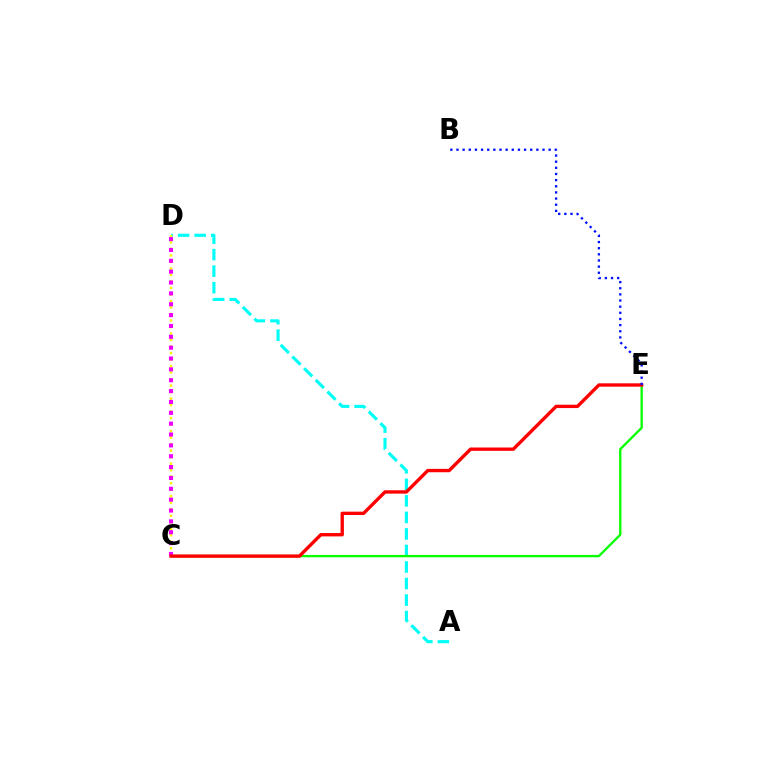{('A', 'D'): [{'color': '#00fff6', 'line_style': 'dashed', 'thickness': 2.25}], ('C', 'E'): [{'color': '#08ff00', 'line_style': 'solid', 'thickness': 1.68}, {'color': '#ff0000', 'line_style': 'solid', 'thickness': 2.42}], ('C', 'D'): [{'color': '#fcf500', 'line_style': 'dotted', 'thickness': 1.77}, {'color': '#ee00ff', 'line_style': 'dotted', 'thickness': 2.95}], ('B', 'E'): [{'color': '#0010ff', 'line_style': 'dotted', 'thickness': 1.67}]}